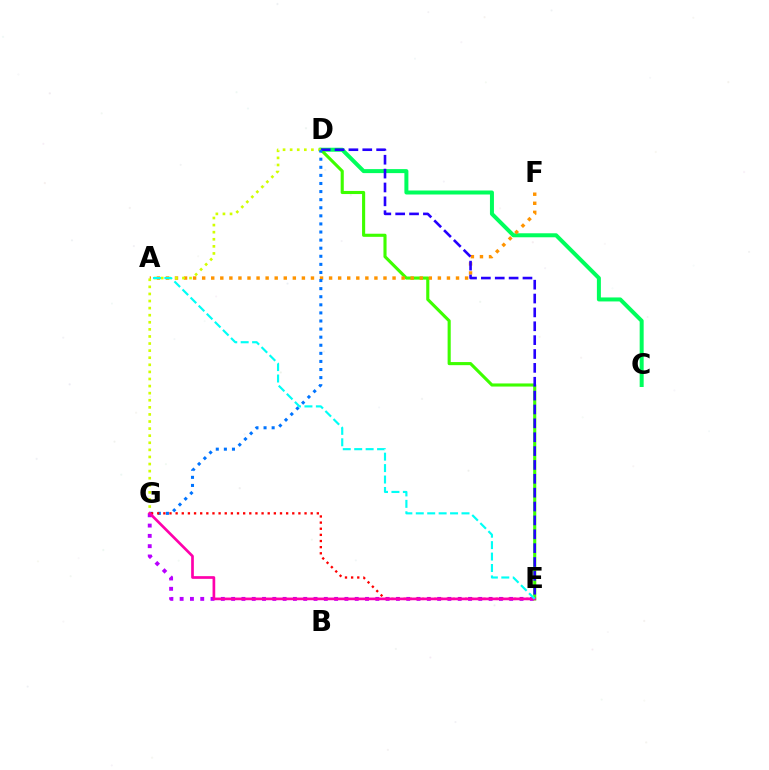{('C', 'D'): [{'color': '#00ff5c', 'line_style': 'solid', 'thickness': 2.88}], ('E', 'G'): [{'color': '#b900ff', 'line_style': 'dotted', 'thickness': 2.8}, {'color': '#ff0000', 'line_style': 'dotted', 'thickness': 1.67}, {'color': '#ff00ac', 'line_style': 'solid', 'thickness': 1.93}], ('D', 'E'): [{'color': '#3dff00', 'line_style': 'solid', 'thickness': 2.24}, {'color': '#2500ff', 'line_style': 'dashed', 'thickness': 1.88}], ('A', 'F'): [{'color': '#ff9400', 'line_style': 'dotted', 'thickness': 2.46}], ('D', 'G'): [{'color': '#d1ff00', 'line_style': 'dotted', 'thickness': 1.93}, {'color': '#0074ff', 'line_style': 'dotted', 'thickness': 2.2}], ('A', 'E'): [{'color': '#00fff6', 'line_style': 'dashed', 'thickness': 1.55}]}